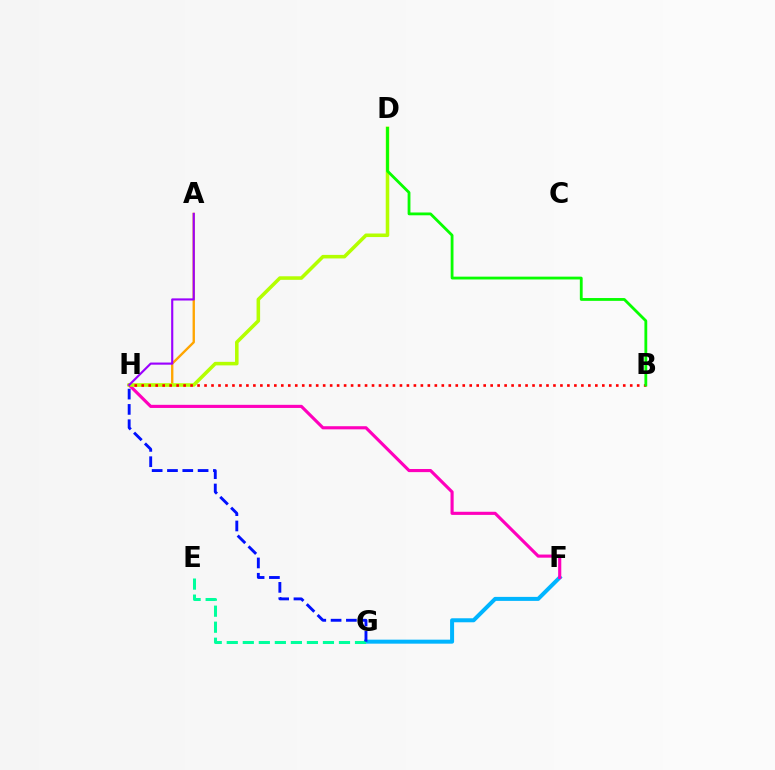{('F', 'G'): [{'color': '#00b5ff', 'line_style': 'solid', 'thickness': 2.88}], ('E', 'G'): [{'color': '#00ff9d', 'line_style': 'dashed', 'thickness': 2.18}], ('A', 'H'): [{'color': '#ffa500', 'line_style': 'solid', 'thickness': 1.7}, {'color': '#9b00ff', 'line_style': 'solid', 'thickness': 1.54}], ('F', 'H'): [{'color': '#ff00bd', 'line_style': 'solid', 'thickness': 2.25}], ('D', 'H'): [{'color': '#b3ff00', 'line_style': 'solid', 'thickness': 2.55}], ('B', 'H'): [{'color': '#ff0000', 'line_style': 'dotted', 'thickness': 1.9}], ('G', 'H'): [{'color': '#0010ff', 'line_style': 'dashed', 'thickness': 2.08}], ('B', 'D'): [{'color': '#08ff00', 'line_style': 'solid', 'thickness': 2.02}]}